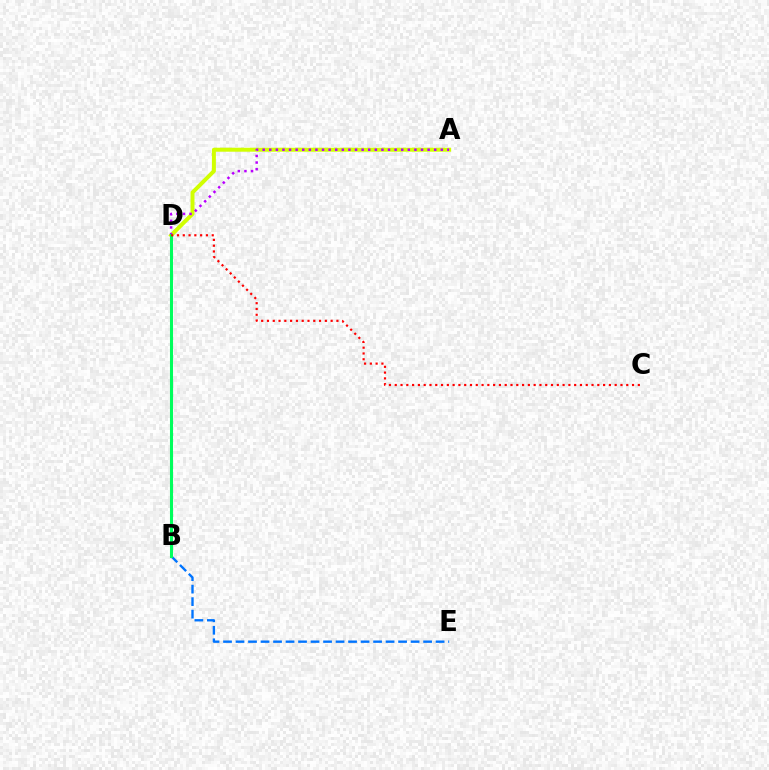{('A', 'D'): [{'color': '#d1ff00', 'line_style': 'solid', 'thickness': 2.85}, {'color': '#b900ff', 'line_style': 'dotted', 'thickness': 1.79}], ('B', 'E'): [{'color': '#0074ff', 'line_style': 'dashed', 'thickness': 1.7}], ('B', 'D'): [{'color': '#00ff5c', 'line_style': 'solid', 'thickness': 2.21}], ('C', 'D'): [{'color': '#ff0000', 'line_style': 'dotted', 'thickness': 1.57}]}